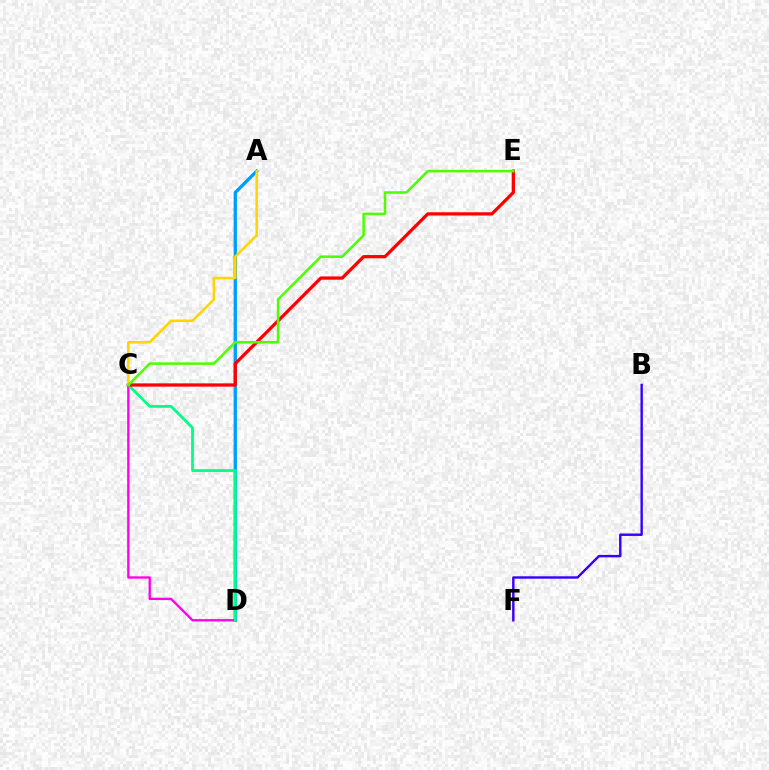{('A', 'D'): [{'color': '#009eff', 'line_style': 'solid', 'thickness': 2.38}], ('C', 'D'): [{'color': '#ff00ed', 'line_style': 'solid', 'thickness': 1.68}, {'color': '#00ff86', 'line_style': 'solid', 'thickness': 2.0}], ('C', 'E'): [{'color': '#ff0000', 'line_style': 'solid', 'thickness': 2.35}, {'color': '#4fff00', 'line_style': 'solid', 'thickness': 1.83}], ('B', 'F'): [{'color': '#3700ff', 'line_style': 'solid', 'thickness': 1.74}], ('A', 'C'): [{'color': '#ffd500', 'line_style': 'solid', 'thickness': 1.83}]}